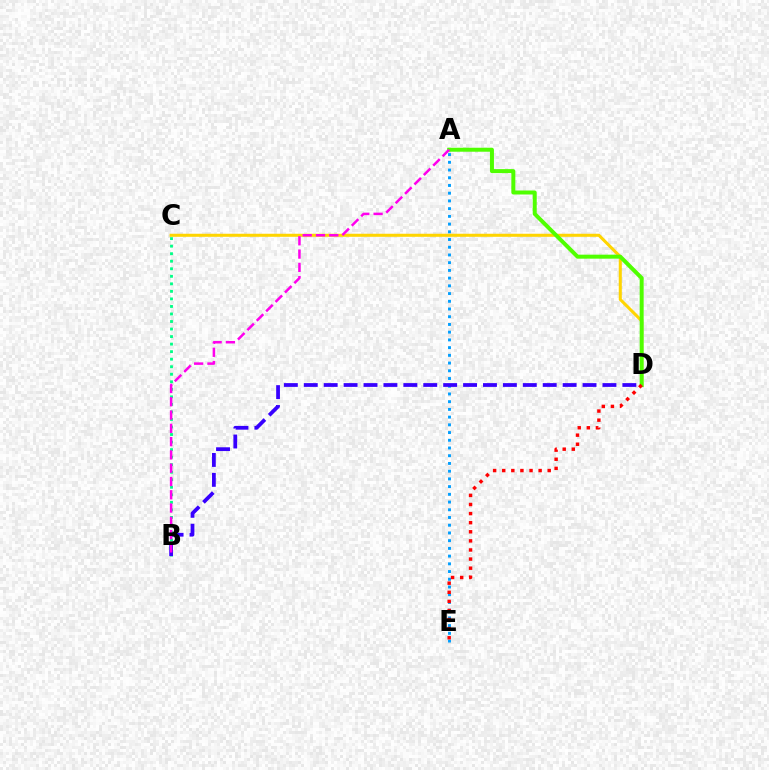{('C', 'D'): [{'color': '#ffd500', 'line_style': 'solid', 'thickness': 2.19}], ('B', 'C'): [{'color': '#00ff86', 'line_style': 'dotted', 'thickness': 2.05}], ('A', 'E'): [{'color': '#009eff', 'line_style': 'dotted', 'thickness': 2.1}], ('A', 'D'): [{'color': '#4fff00', 'line_style': 'solid', 'thickness': 2.87}], ('B', 'D'): [{'color': '#3700ff', 'line_style': 'dashed', 'thickness': 2.7}], ('A', 'B'): [{'color': '#ff00ed', 'line_style': 'dashed', 'thickness': 1.81}], ('D', 'E'): [{'color': '#ff0000', 'line_style': 'dotted', 'thickness': 2.47}]}